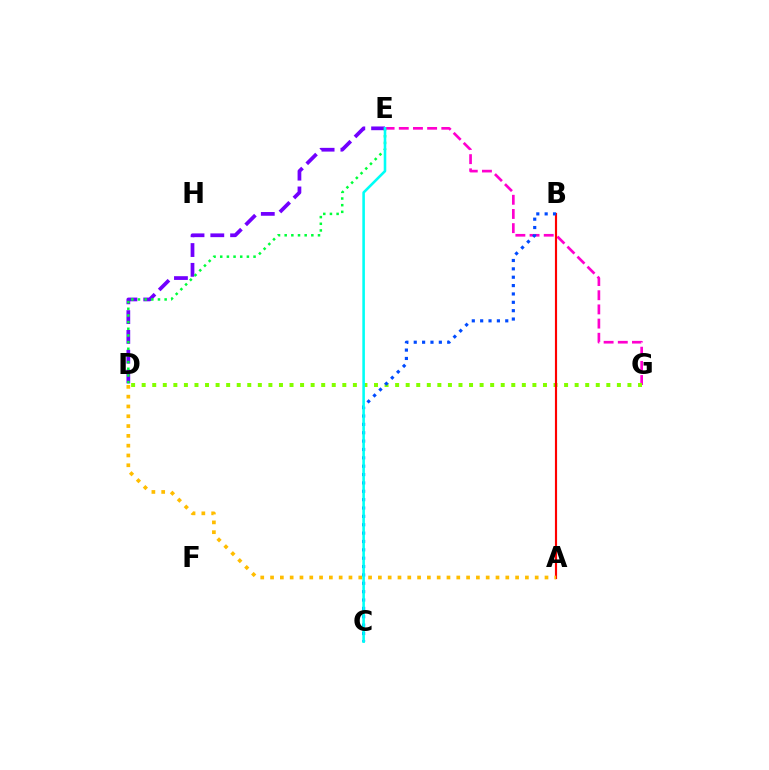{('E', 'G'): [{'color': '#ff00cf', 'line_style': 'dashed', 'thickness': 1.93}], ('D', 'E'): [{'color': '#7200ff', 'line_style': 'dashed', 'thickness': 2.69}, {'color': '#00ff39', 'line_style': 'dotted', 'thickness': 1.81}], ('D', 'G'): [{'color': '#84ff00', 'line_style': 'dotted', 'thickness': 2.87}], ('A', 'B'): [{'color': '#ff0000', 'line_style': 'solid', 'thickness': 1.55}], ('B', 'C'): [{'color': '#004bff', 'line_style': 'dotted', 'thickness': 2.27}], ('A', 'D'): [{'color': '#ffbd00', 'line_style': 'dotted', 'thickness': 2.66}], ('C', 'E'): [{'color': '#00fff6', 'line_style': 'solid', 'thickness': 1.86}]}